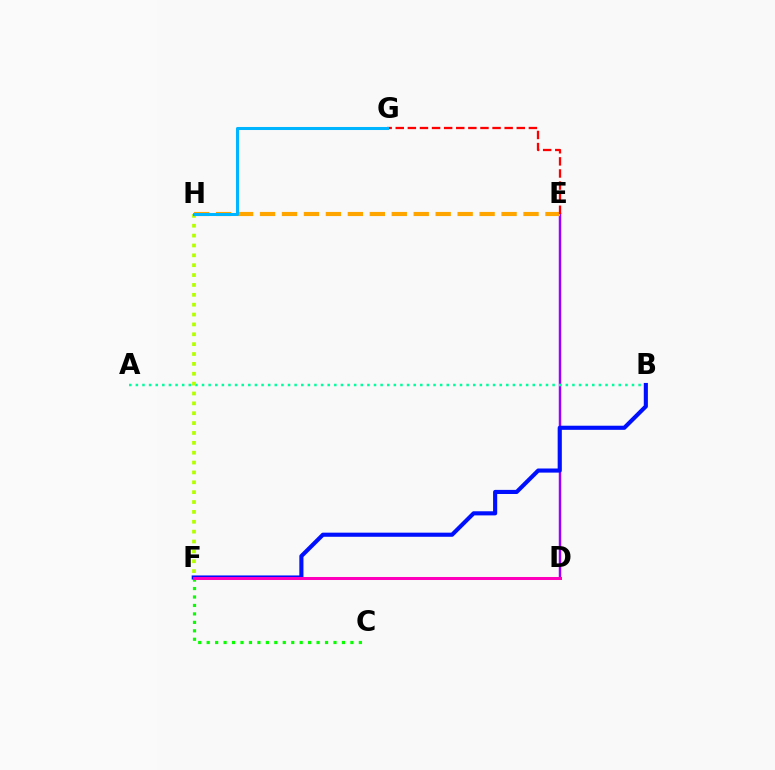{('D', 'E'): [{'color': '#9b00ff', 'line_style': 'solid', 'thickness': 1.77}], ('C', 'F'): [{'color': '#08ff00', 'line_style': 'dotted', 'thickness': 2.3}], ('E', 'H'): [{'color': '#ffa500', 'line_style': 'dashed', 'thickness': 2.98}], ('A', 'B'): [{'color': '#00ff9d', 'line_style': 'dotted', 'thickness': 1.8}], ('F', 'H'): [{'color': '#b3ff00', 'line_style': 'dotted', 'thickness': 2.68}], ('E', 'G'): [{'color': '#ff0000', 'line_style': 'dashed', 'thickness': 1.64}], ('B', 'F'): [{'color': '#0010ff', 'line_style': 'solid', 'thickness': 2.96}], ('D', 'F'): [{'color': '#ff00bd', 'line_style': 'solid', 'thickness': 2.17}], ('G', 'H'): [{'color': '#00b5ff', 'line_style': 'solid', 'thickness': 2.19}]}